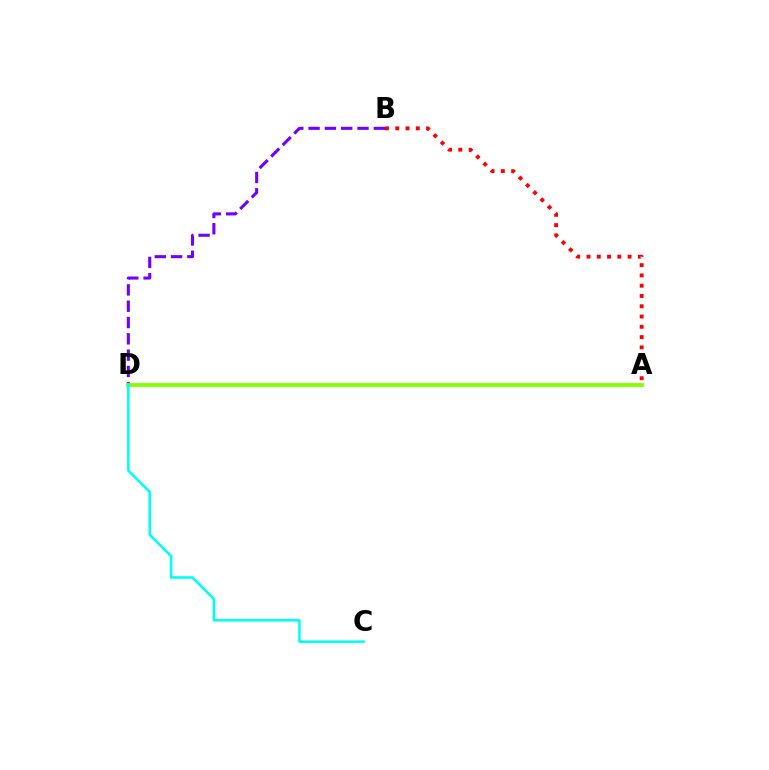{('B', 'D'): [{'color': '#7200ff', 'line_style': 'dashed', 'thickness': 2.21}], ('A', 'D'): [{'color': '#84ff00', 'line_style': 'solid', 'thickness': 2.75}], ('C', 'D'): [{'color': '#00fff6', 'line_style': 'solid', 'thickness': 1.86}], ('A', 'B'): [{'color': '#ff0000', 'line_style': 'dotted', 'thickness': 2.79}]}